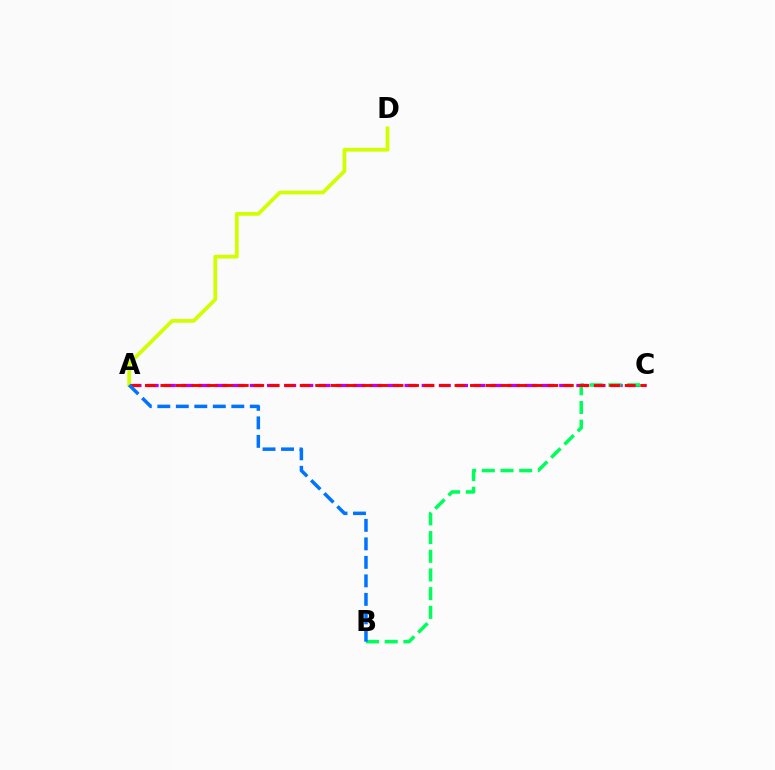{('A', 'C'): [{'color': '#b900ff', 'line_style': 'dashed', 'thickness': 2.33}, {'color': '#ff0000', 'line_style': 'dashed', 'thickness': 2.1}], ('B', 'C'): [{'color': '#00ff5c', 'line_style': 'dashed', 'thickness': 2.54}], ('A', 'D'): [{'color': '#d1ff00', 'line_style': 'solid', 'thickness': 2.7}], ('A', 'B'): [{'color': '#0074ff', 'line_style': 'dashed', 'thickness': 2.51}]}